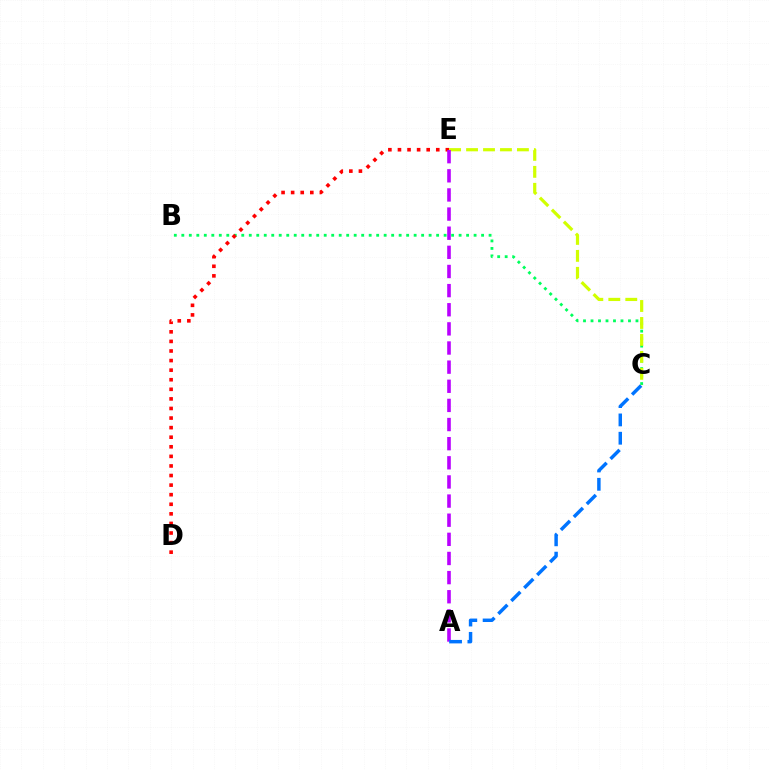{('B', 'C'): [{'color': '#00ff5c', 'line_style': 'dotted', 'thickness': 2.04}], ('D', 'E'): [{'color': '#ff0000', 'line_style': 'dotted', 'thickness': 2.6}], ('C', 'E'): [{'color': '#d1ff00', 'line_style': 'dashed', 'thickness': 2.3}], ('A', 'E'): [{'color': '#b900ff', 'line_style': 'dashed', 'thickness': 2.6}], ('A', 'C'): [{'color': '#0074ff', 'line_style': 'dashed', 'thickness': 2.49}]}